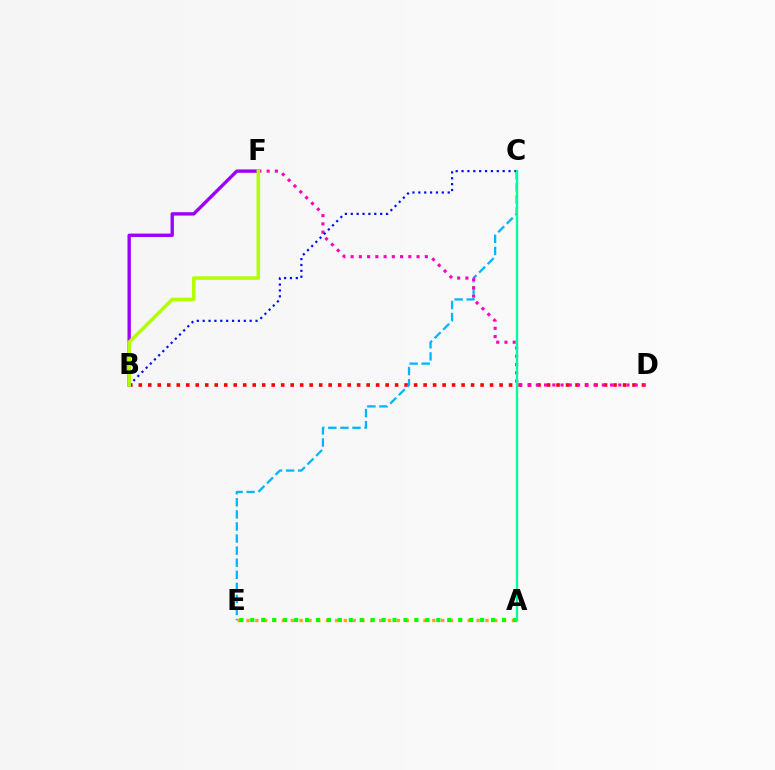{('B', 'D'): [{'color': '#ff0000', 'line_style': 'dotted', 'thickness': 2.58}], ('C', 'E'): [{'color': '#00b5ff', 'line_style': 'dashed', 'thickness': 1.64}], ('A', 'E'): [{'color': '#ffa500', 'line_style': 'dotted', 'thickness': 2.4}, {'color': '#08ff00', 'line_style': 'dotted', 'thickness': 2.97}], ('D', 'F'): [{'color': '#ff00bd', 'line_style': 'dotted', 'thickness': 2.24}], ('B', 'C'): [{'color': '#0010ff', 'line_style': 'dotted', 'thickness': 1.6}], ('B', 'F'): [{'color': '#9b00ff', 'line_style': 'solid', 'thickness': 2.41}, {'color': '#b3ff00', 'line_style': 'solid', 'thickness': 2.56}], ('A', 'C'): [{'color': '#00ff9d', 'line_style': 'solid', 'thickness': 1.69}]}